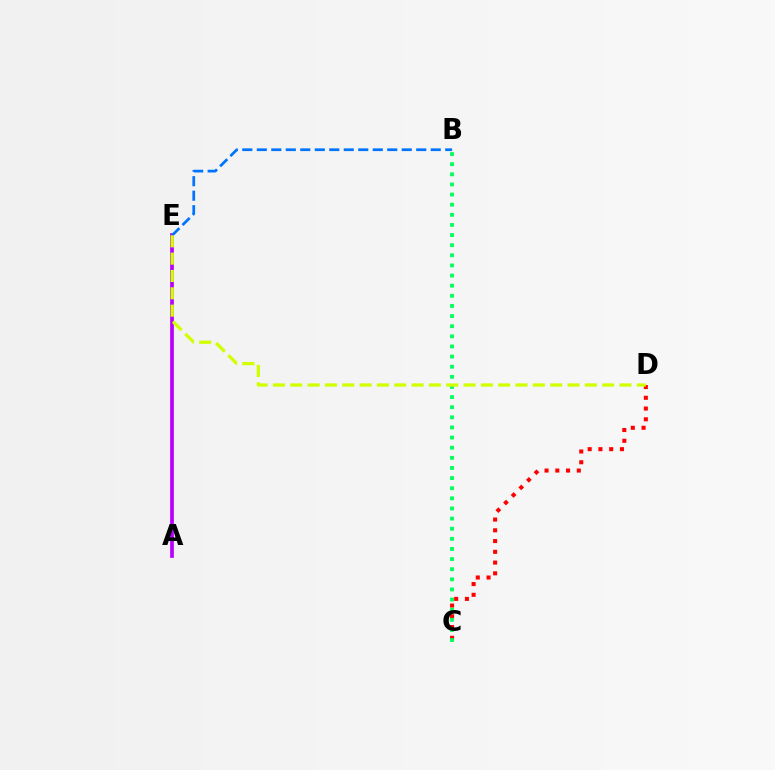{('C', 'D'): [{'color': '#ff0000', 'line_style': 'dotted', 'thickness': 2.92}], ('A', 'E'): [{'color': '#b900ff', 'line_style': 'solid', 'thickness': 2.67}], ('B', 'C'): [{'color': '#00ff5c', 'line_style': 'dotted', 'thickness': 2.75}], ('B', 'E'): [{'color': '#0074ff', 'line_style': 'dashed', 'thickness': 1.97}], ('D', 'E'): [{'color': '#d1ff00', 'line_style': 'dashed', 'thickness': 2.35}]}